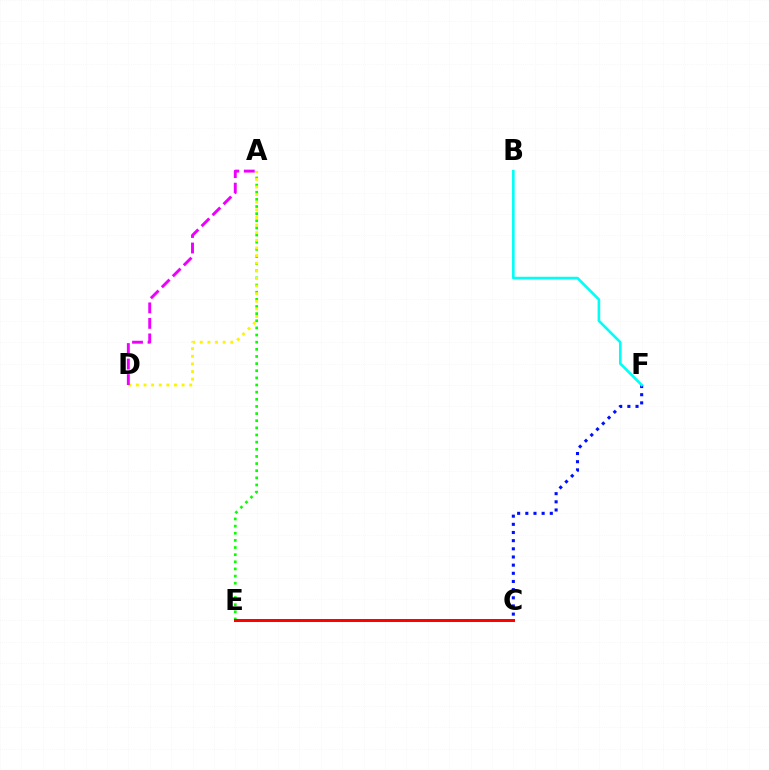{('C', 'F'): [{'color': '#0010ff', 'line_style': 'dotted', 'thickness': 2.22}], ('A', 'E'): [{'color': '#08ff00', 'line_style': 'dotted', 'thickness': 1.94}], ('C', 'E'): [{'color': '#ff0000', 'line_style': 'solid', 'thickness': 2.15}], ('A', 'D'): [{'color': '#fcf500', 'line_style': 'dotted', 'thickness': 2.07}, {'color': '#ee00ff', 'line_style': 'dashed', 'thickness': 2.11}], ('B', 'F'): [{'color': '#00fff6', 'line_style': 'solid', 'thickness': 1.88}]}